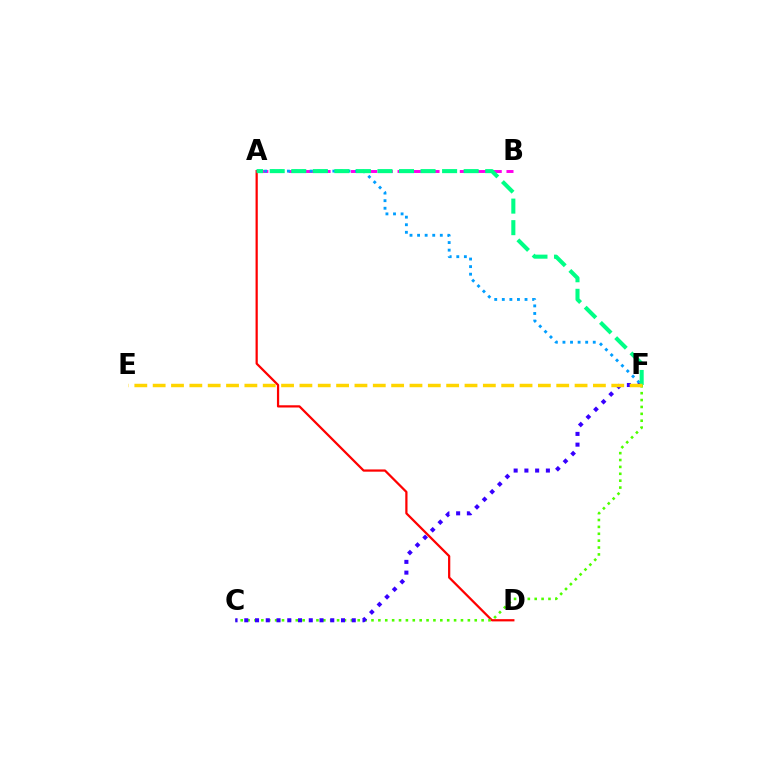{('A', 'D'): [{'color': '#ff0000', 'line_style': 'solid', 'thickness': 1.61}], ('A', 'B'): [{'color': '#ff00ed', 'line_style': 'dashed', 'thickness': 2.11}], ('C', 'F'): [{'color': '#4fff00', 'line_style': 'dotted', 'thickness': 1.87}, {'color': '#3700ff', 'line_style': 'dotted', 'thickness': 2.92}], ('A', 'F'): [{'color': '#009eff', 'line_style': 'dotted', 'thickness': 2.06}, {'color': '#00ff86', 'line_style': 'dashed', 'thickness': 2.93}], ('E', 'F'): [{'color': '#ffd500', 'line_style': 'dashed', 'thickness': 2.49}]}